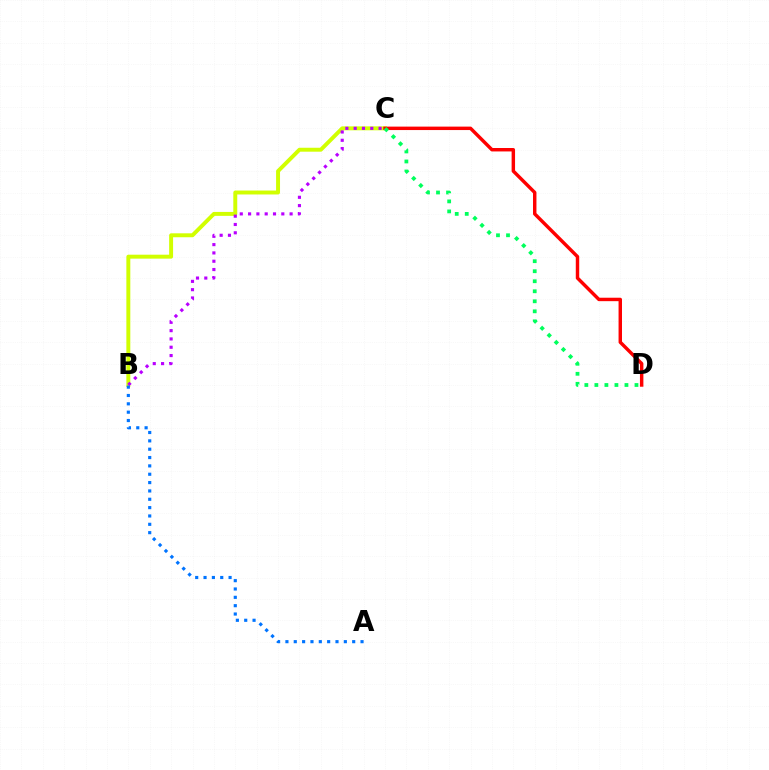{('B', 'C'): [{'color': '#d1ff00', 'line_style': 'solid', 'thickness': 2.84}, {'color': '#b900ff', 'line_style': 'dotted', 'thickness': 2.26}], ('C', 'D'): [{'color': '#ff0000', 'line_style': 'solid', 'thickness': 2.48}, {'color': '#00ff5c', 'line_style': 'dotted', 'thickness': 2.72}], ('A', 'B'): [{'color': '#0074ff', 'line_style': 'dotted', 'thickness': 2.27}]}